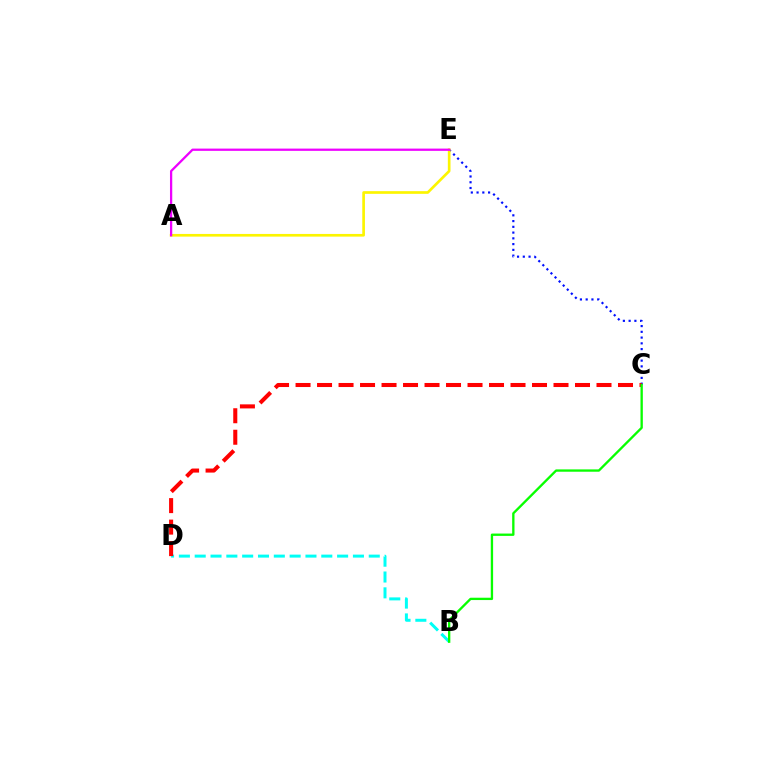{('B', 'D'): [{'color': '#00fff6', 'line_style': 'dashed', 'thickness': 2.15}], ('C', 'E'): [{'color': '#0010ff', 'line_style': 'dotted', 'thickness': 1.56}], ('C', 'D'): [{'color': '#ff0000', 'line_style': 'dashed', 'thickness': 2.92}], ('A', 'E'): [{'color': '#fcf500', 'line_style': 'solid', 'thickness': 1.92}, {'color': '#ee00ff', 'line_style': 'solid', 'thickness': 1.63}], ('B', 'C'): [{'color': '#08ff00', 'line_style': 'solid', 'thickness': 1.68}]}